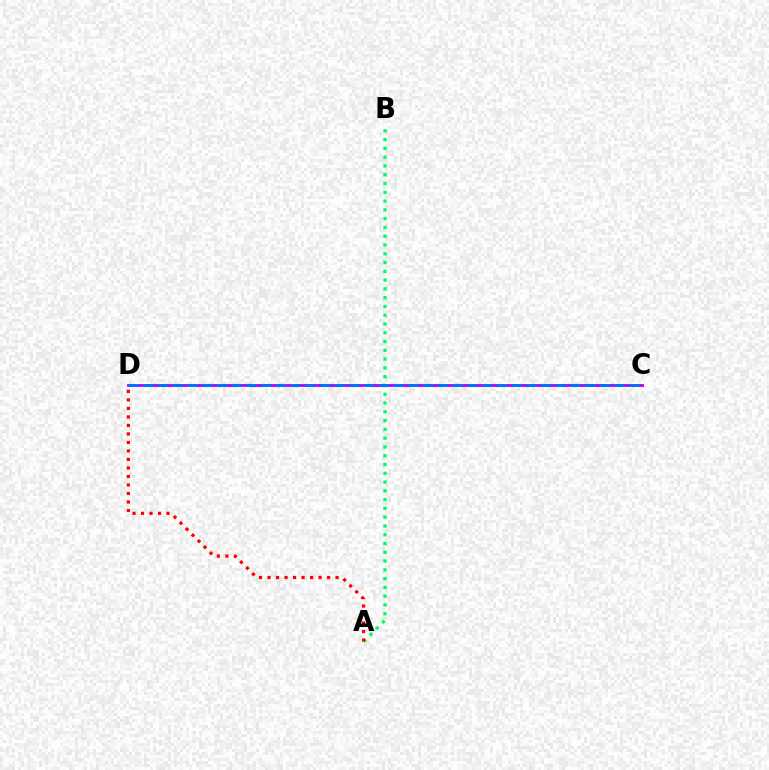{('C', 'D'): [{'color': '#d1ff00', 'line_style': 'dotted', 'thickness': 2.07}, {'color': '#b900ff', 'line_style': 'solid', 'thickness': 2.04}, {'color': '#0074ff', 'line_style': 'dashed', 'thickness': 2.0}], ('A', 'B'): [{'color': '#00ff5c', 'line_style': 'dotted', 'thickness': 2.39}], ('A', 'D'): [{'color': '#ff0000', 'line_style': 'dotted', 'thickness': 2.31}]}